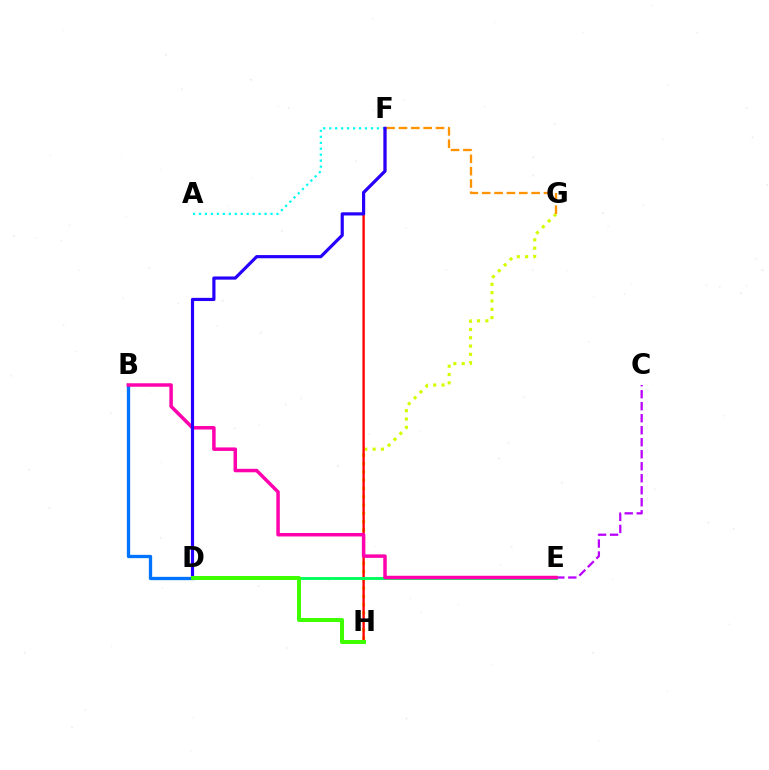{('B', 'D'): [{'color': '#0074ff', 'line_style': 'solid', 'thickness': 2.37}], ('G', 'H'): [{'color': '#d1ff00', 'line_style': 'dotted', 'thickness': 2.26}], ('F', 'G'): [{'color': '#ff9400', 'line_style': 'dashed', 'thickness': 1.68}], ('C', 'E'): [{'color': '#b900ff', 'line_style': 'dashed', 'thickness': 1.63}], ('F', 'H'): [{'color': '#ff0000', 'line_style': 'solid', 'thickness': 1.7}], ('D', 'E'): [{'color': '#00ff5c', 'line_style': 'solid', 'thickness': 2.09}], ('A', 'F'): [{'color': '#00fff6', 'line_style': 'dotted', 'thickness': 1.62}], ('B', 'E'): [{'color': '#ff00ac', 'line_style': 'solid', 'thickness': 2.51}], ('D', 'F'): [{'color': '#2500ff', 'line_style': 'solid', 'thickness': 2.29}], ('D', 'H'): [{'color': '#3dff00', 'line_style': 'solid', 'thickness': 2.86}]}